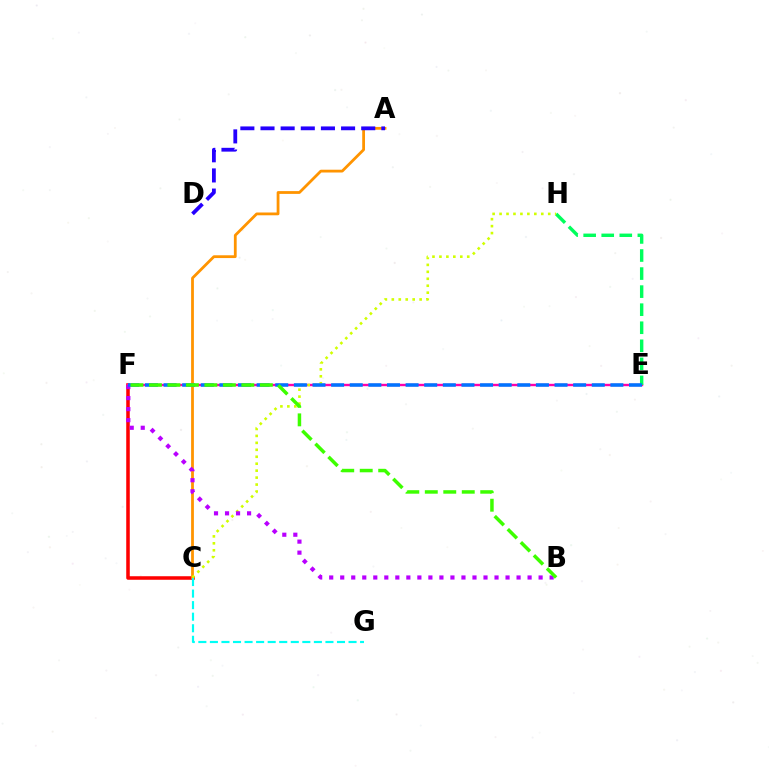{('C', 'F'): [{'color': '#ff0000', 'line_style': 'solid', 'thickness': 2.55}], ('E', 'F'): [{'color': '#ff00ac', 'line_style': 'solid', 'thickness': 1.72}, {'color': '#0074ff', 'line_style': 'dashed', 'thickness': 2.53}], ('A', 'C'): [{'color': '#ff9400', 'line_style': 'solid', 'thickness': 2.01}], ('E', 'H'): [{'color': '#00ff5c', 'line_style': 'dashed', 'thickness': 2.45}], ('C', 'G'): [{'color': '#00fff6', 'line_style': 'dashed', 'thickness': 1.57}], ('C', 'H'): [{'color': '#d1ff00', 'line_style': 'dotted', 'thickness': 1.89}], ('B', 'F'): [{'color': '#b900ff', 'line_style': 'dotted', 'thickness': 2.99}, {'color': '#3dff00', 'line_style': 'dashed', 'thickness': 2.51}], ('A', 'D'): [{'color': '#2500ff', 'line_style': 'dashed', 'thickness': 2.74}]}